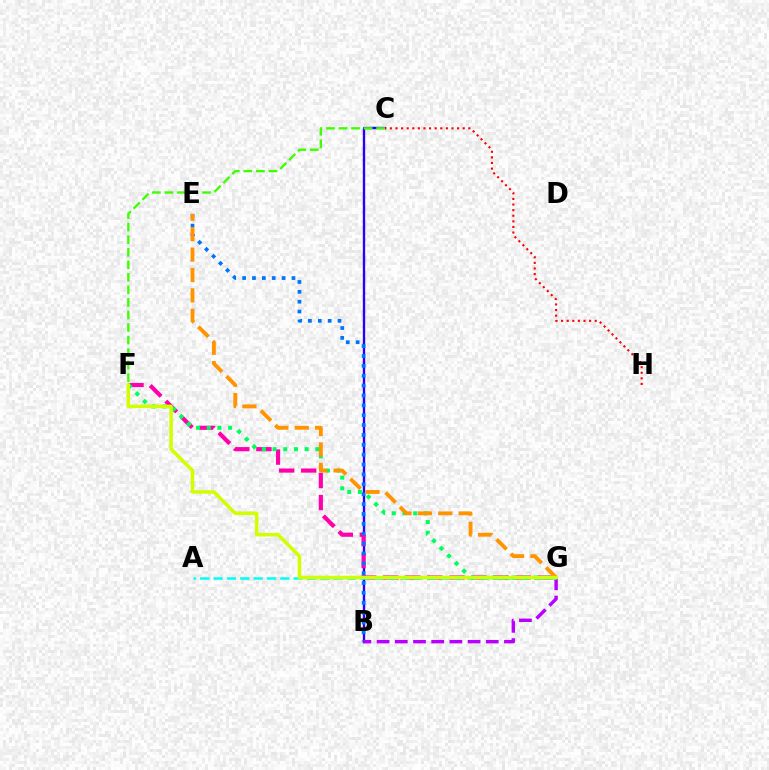{('B', 'C'): [{'color': '#2500ff', 'line_style': 'solid', 'thickness': 1.69}], ('F', 'G'): [{'color': '#ff00ac', 'line_style': 'dashed', 'thickness': 3.0}, {'color': '#00ff5c', 'line_style': 'dotted', 'thickness': 2.9}, {'color': '#d1ff00', 'line_style': 'solid', 'thickness': 2.53}], ('C', 'H'): [{'color': '#ff0000', 'line_style': 'dotted', 'thickness': 1.52}], ('B', 'E'): [{'color': '#0074ff', 'line_style': 'dotted', 'thickness': 2.68}], ('B', 'G'): [{'color': '#b900ff', 'line_style': 'dashed', 'thickness': 2.47}], ('A', 'G'): [{'color': '#00fff6', 'line_style': 'dashed', 'thickness': 1.81}], ('E', 'G'): [{'color': '#ff9400', 'line_style': 'dashed', 'thickness': 2.77}], ('C', 'F'): [{'color': '#3dff00', 'line_style': 'dashed', 'thickness': 1.7}]}